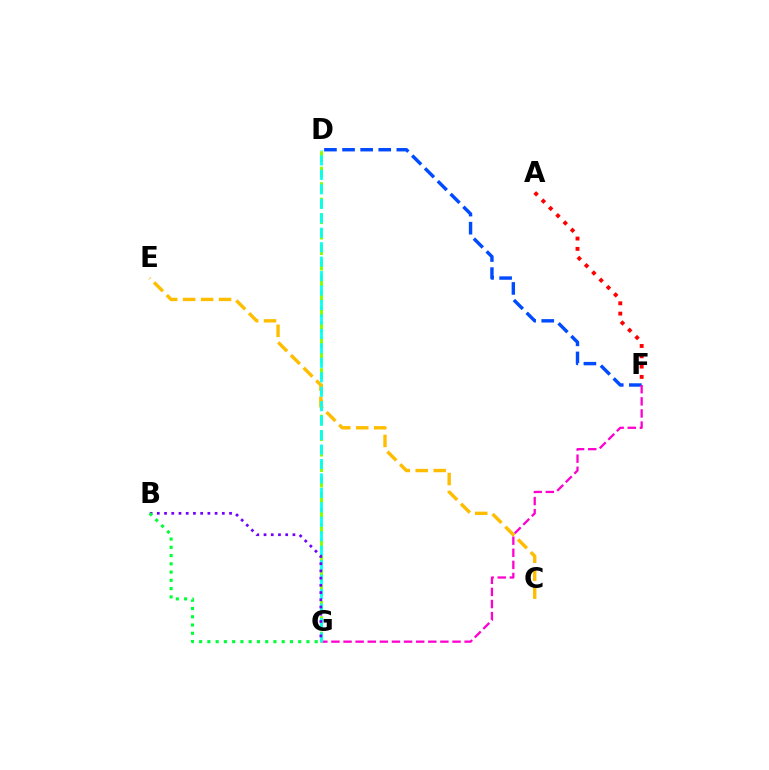{('A', 'F'): [{'color': '#ff0000', 'line_style': 'dotted', 'thickness': 2.8}], ('D', 'F'): [{'color': '#004bff', 'line_style': 'dashed', 'thickness': 2.46}], ('F', 'G'): [{'color': '#ff00cf', 'line_style': 'dashed', 'thickness': 1.64}], ('D', 'G'): [{'color': '#84ff00', 'line_style': 'dashed', 'thickness': 2.11}, {'color': '#00fff6', 'line_style': 'dashed', 'thickness': 1.96}], ('C', 'E'): [{'color': '#ffbd00', 'line_style': 'dashed', 'thickness': 2.44}], ('B', 'G'): [{'color': '#7200ff', 'line_style': 'dotted', 'thickness': 1.96}, {'color': '#00ff39', 'line_style': 'dotted', 'thickness': 2.24}]}